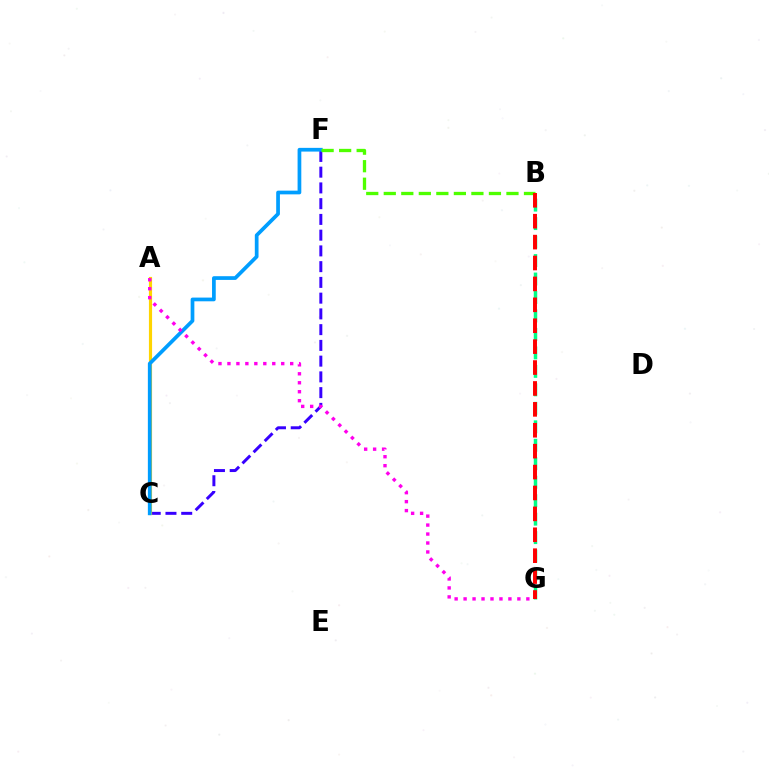{('C', 'F'): [{'color': '#3700ff', 'line_style': 'dashed', 'thickness': 2.14}, {'color': '#009eff', 'line_style': 'solid', 'thickness': 2.68}], ('A', 'C'): [{'color': '#ffd500', 'line_style': 'solid', 'thickness': 2.27}], ('A', 'G'): [{'color': '#ff00ed', 'line_style': 'dotted', 'thickness': 2.44}], ('B', 'G'): [{'color': '#00ff86', 'line_style': 'dashed', 'thickness': 2.51}, {'color': '#ff0000', 'line_style': 'dashed', 'thickness': 2.84}], ('B', 'F'): [{'color': '#4fff00', 'line_style': 'dashed', 'thickness': 2.38}]}